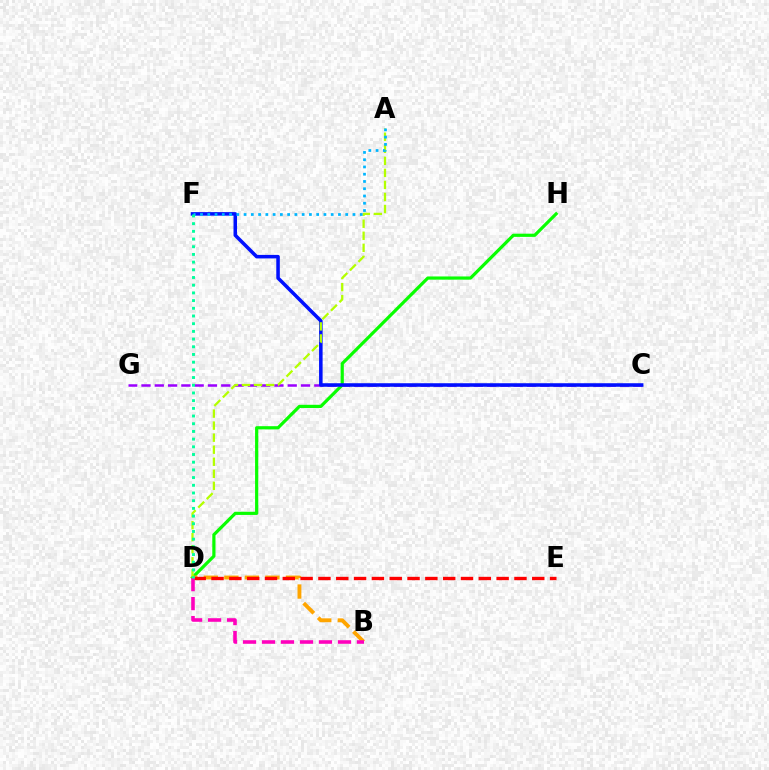{('C', 'G'): [{'color': '#9b00ff', 'line_style': 'dashed', 'thickness': 1.81}], ('D', 'H'): [{'color': '#08ff00', 'line_style': 'solid', 'thickness': 2.3}], ('B', 'D'): [{'color': '#ffa500', 'line_style': 'dashed', 'thickness': 2.79}, {'color': '#ff00bd', 'line_style': 'dashed', 'thickness': 2.58}], ('C', 'F'): [{'color': '#0010ff', 'line_style': 'solid', 'thickness': 2.55}], ('A', 'D'): [{'color': '#b3ff00', 'line_style': 'dashed', 'thickness': 1.64}], ('A', 'F'): [{'color': '#00b5ff', 'line_style': 'dotted', 'thickness': 1.97}], ('D', 'E'): [{'color': '#ff0000', 'line_style': 'dashed', 'thickness': 2.42}], ('D', 'F'): [{'color': '#00ff9d', 'line_style': 'dotted', 'thickness': 2.09}]}